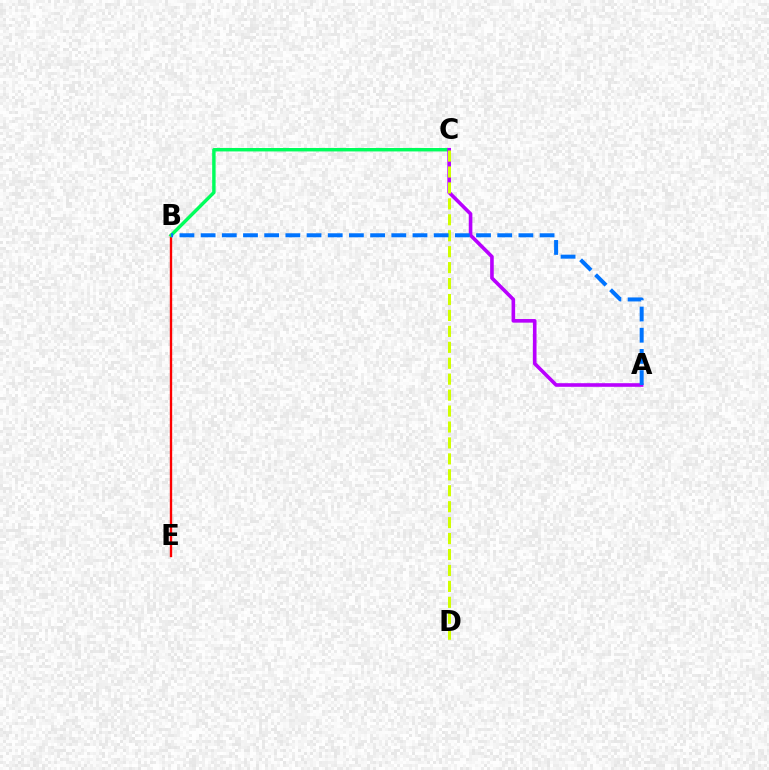{('B', 'E'): [{'color': '#ff0000', 'line_style': 'solid', 'thickness': 1.7}], ('B', 'C'): [{'color': '#00ff5c', 'line_style': 'solid', 'thickness': 2.47}], ('A', 'C'): [{'color': '#b900ff', 'line_style': 'solid', 'thickness': 2.6}], ('C', 'D'): [{'color': '#d1ff00', 'line_style': 'dashed', 'thickness': 2.17}], ('A', 'B'): [{'color': '#0074ff', 'line_style': 'dashed', 'thickness': 2.88}]}